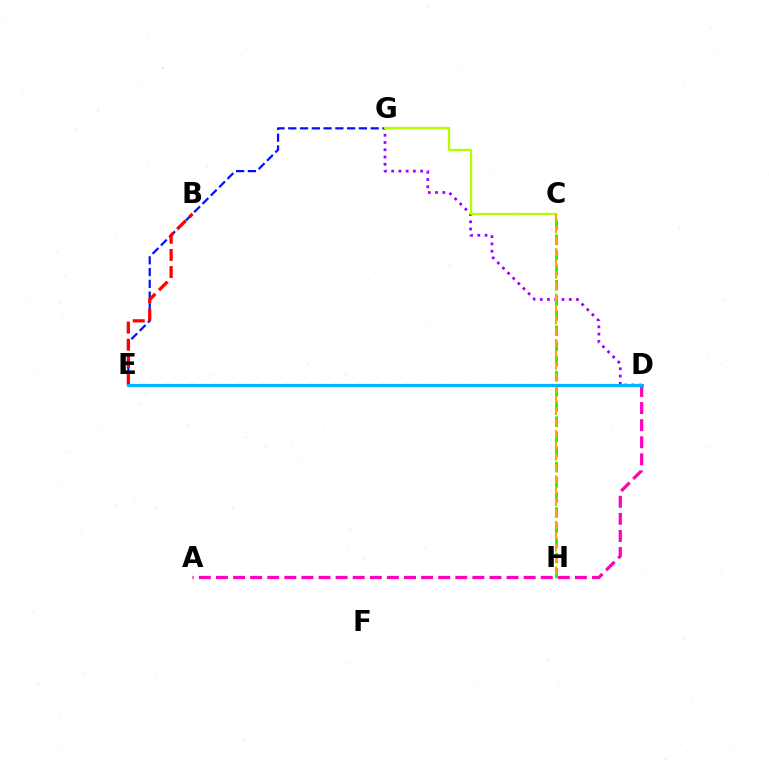{('A', 'D'): [{'color': '#ff00bd', 'line_style': 'dashed', 'thickness': 2.32}], ('D', 'G'): [{'color': '#9b00ff', 'line_style': 'dotted', 'thickness': 1.97}], ('E', 'G'): [{'color': '#0010ff', 'line_style': 'dashed', 'thickness': 1.6}], ('C', 'H'): [{'color': '#08ff00', 'line_style': 'dashed', 'thickness': 2.06}, {'color': '#ffa500', 'line_style': 'dashed', 'thickness': 1.54}], ('C', 'G'): [{'color': '#b3ff00', 'line_style': 'solid', 'thickness': 1.68}], ('D', 'E'): [{'color': '#00ff9d', 'line_style': 'dashed', 'thickness': 1.62}, {'color': '#00b5ff', 'line_style': 'solid', 'thickness': 2.17}], ('B', 'E'): [{'color': '#ff0000', 'line_style': 'dashed', 'thickness': 2.33}]}